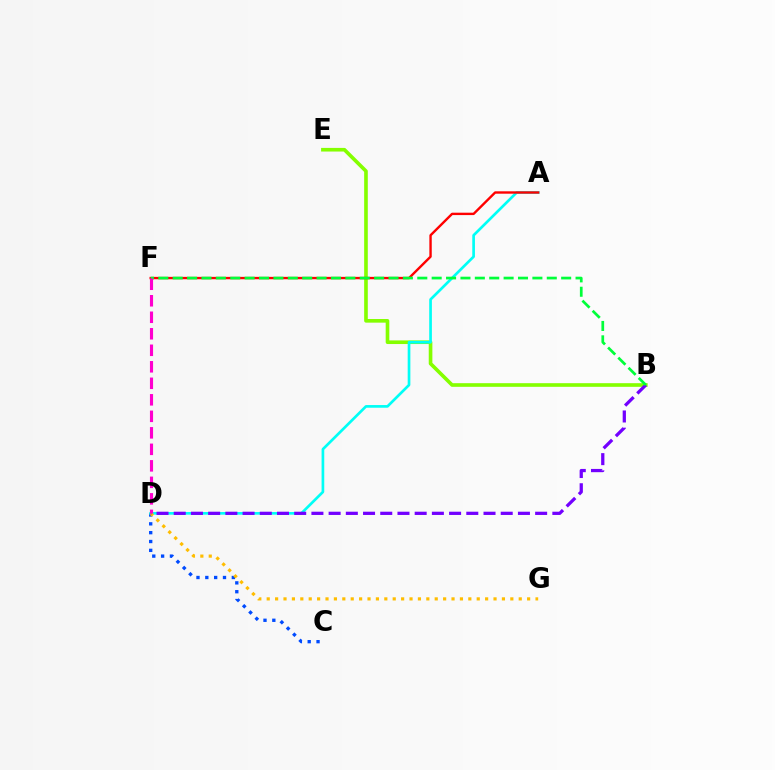{('C', 'D'): [{'color': '#004bff', 'line_style': 'dotted', 'thickness': 2.4}], ('B', 'E'): [{'color': '#84ff00', 'line_style': 'solid', 'thickness': 2.62}], ('A', 'D'): [{'color': '#00fff6', 'line_style': 'solid', 'thickness': 1.93}], ('D', 'G'): [{'color': '#ffbd00', 'line_style': 'dotted', 'thickness': 2.28}], ('A', 'F'): [{'color': '#ff0000', 'line_style': 'solid', 'thickness': 1.72}], ('B', 'D'): [{'color': '#7200ff', 'line_style': 'dashed', 'thickness': 2.34}], ('B', 'F'): [{'color': '#00ff39', 'line_style': 'dashed', 'thickness': 1.95}], ('D', 'F'): [{'color': '#ff00cf', 'line_style': 'dashed', 'thickness': 2.24}]}